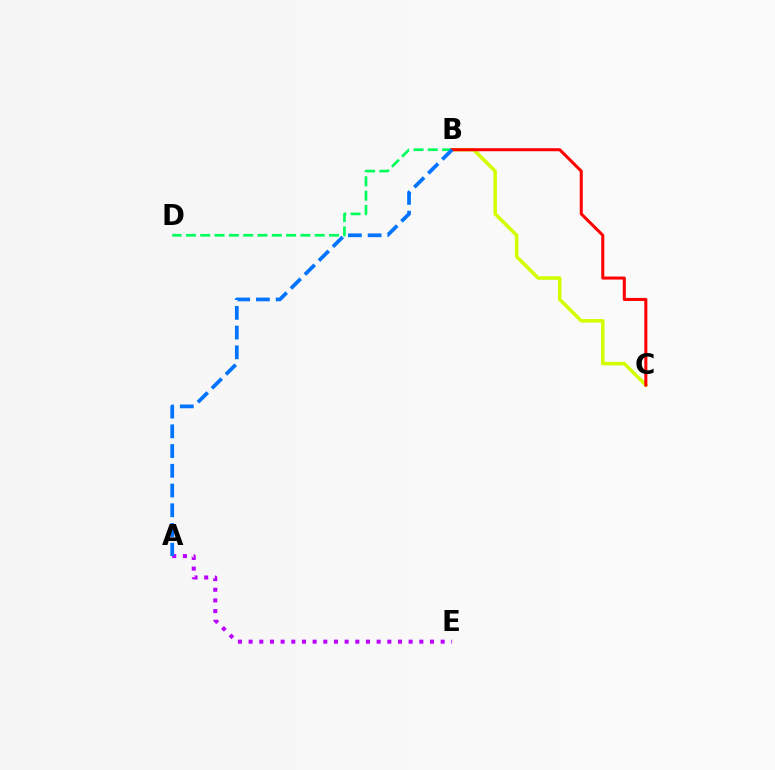{('B', 'C'): [{'color': '#d1ff00', 'line_style': 'solid', 'thickness': 2.53}, {'color': '#ff0000', 'line_style': 'solid', 'thickness': 2.18}], ('B', 'D'): [{'color': '#00ff5c', 'line_style': 'dashed', 'thickness': 1.94}], ('A', 'E'): [{'color': '#b900ff', 'line_style': 'dotted', 'thickness': 2.9}], ('A', 'B'): [{'color': '#0074ff', 'line_style': 'dashed', 'thickness': 2.68}]}